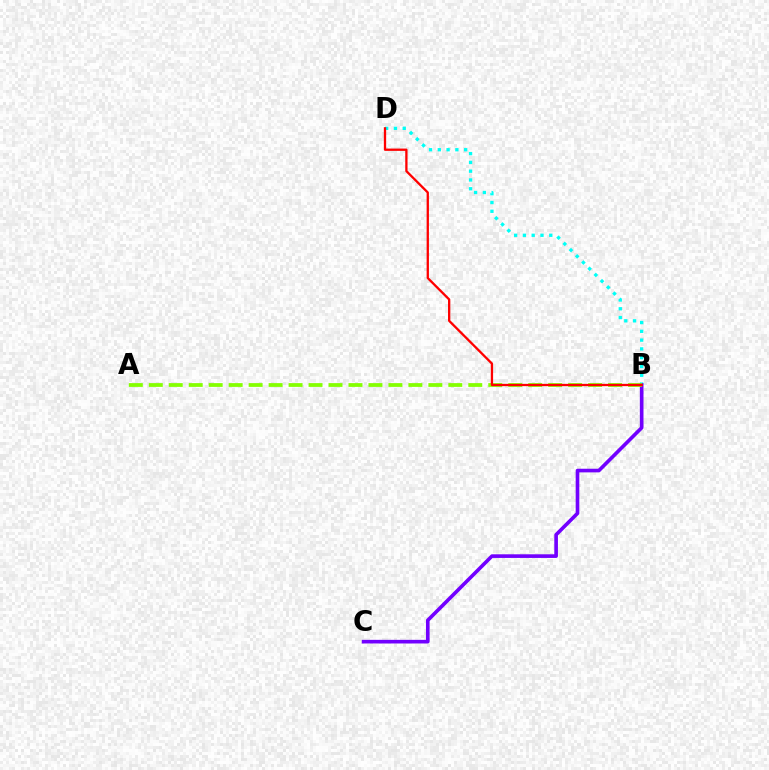{('B', 'D'): [{'color': '#00fff6', 'line_style': 'dotted', 'thickness': 2.39}, {'color': '#ff0000', 'line_style': 'solid', 'thickness': 1.66}], ('B', 'C'): [{'color': '#7200ff', 'line_style': 'solid', 'thickness': 2.62}], ('A', 'B'): [{'color': '#84ff00', 'line_style': 'dashed', 'thickness': 2.71}]}